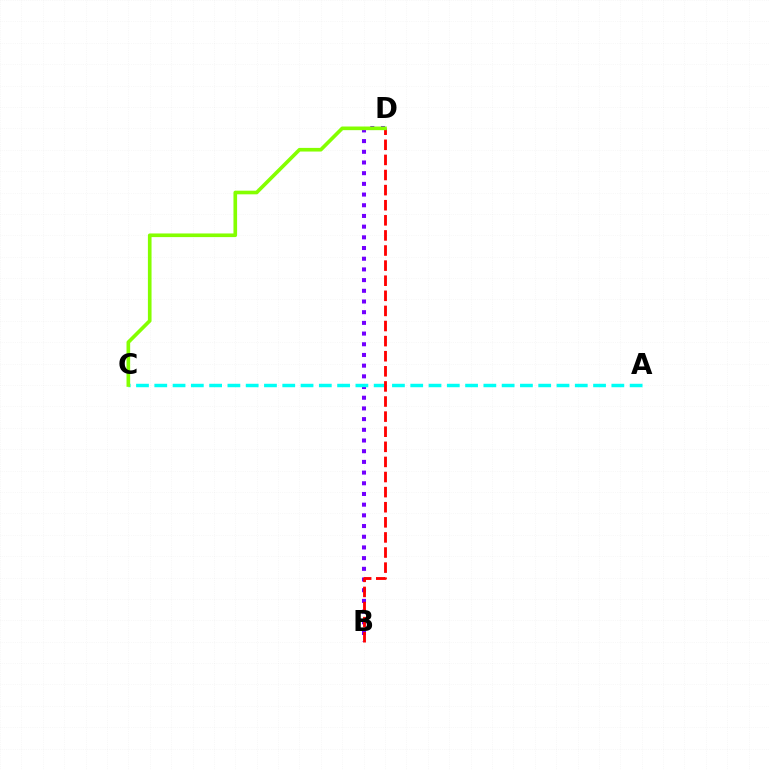{('B', 'D'): [{'color': '#7200ff', 'line_style': 'dotted', 'thickness': 2.91}, {'color': '#ff0000', 'line_style': 'dashed', 'thickness': 2.05}], ('A', 'C'): [{'color': '#00fff6', 'line_style': 'dashed', 'thickness': 2.48}], ('C', 'D'): [{'color': '#84ff00', 'line_style': 'solid', 'thickness': 2.62}]}